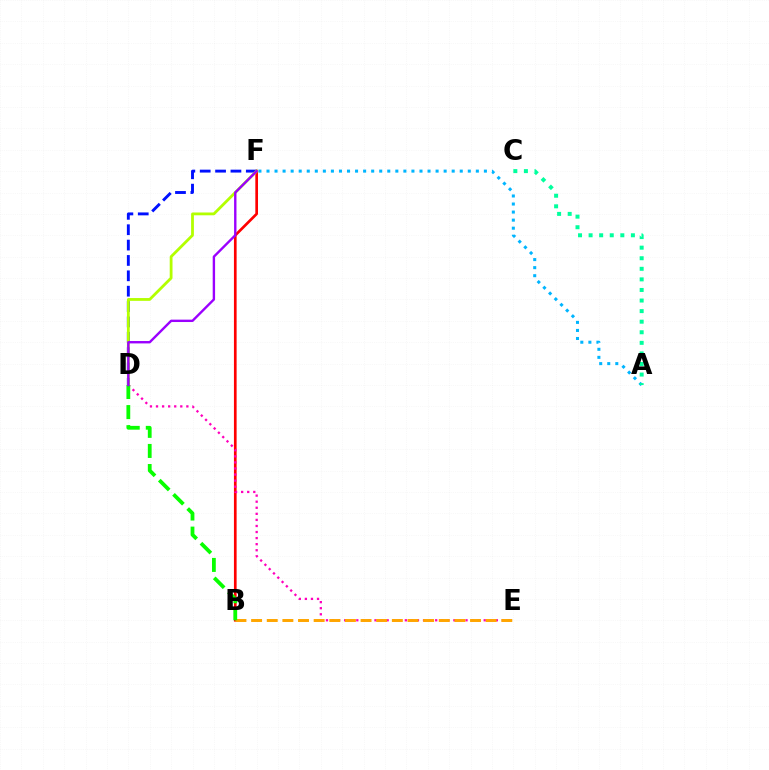{('B', 'F'): [{'color': '#ff0000', 'line_style': 'solid', 'thickness': 1.93}], ('D', 'F'): [{'color': '#0010ff', 'line_style': 'dashed', 'thickness': 2.09}, {'color': '#b3ff00', 'line_style': 'solid', 'thickness': 2.01}, {'color': '#9b00ff', 'line_style': 'solid', 'thickness': 1.72}], ('D', 'E'): [{'color': '#ff00bd', 'line_style': 'dotted', 'thickness': 1.65}], ('A', 'F'): [{'color': '#00b5ff', 'line_style': 'dotted', 'thickness': 2.19}], ('A', 'C'): [{'color': '#00ff9d', 'line_style': 'dotted', 'thickness': 2.87}], ('B', 'E'): [{'color': '#ffa500', 'line_style': 'dashed', 'thickness': 2.12}], ('B', 'D'): [{'color': '#08ff00', 'line_style': 'dashed', 'thickness': 2.73}]}